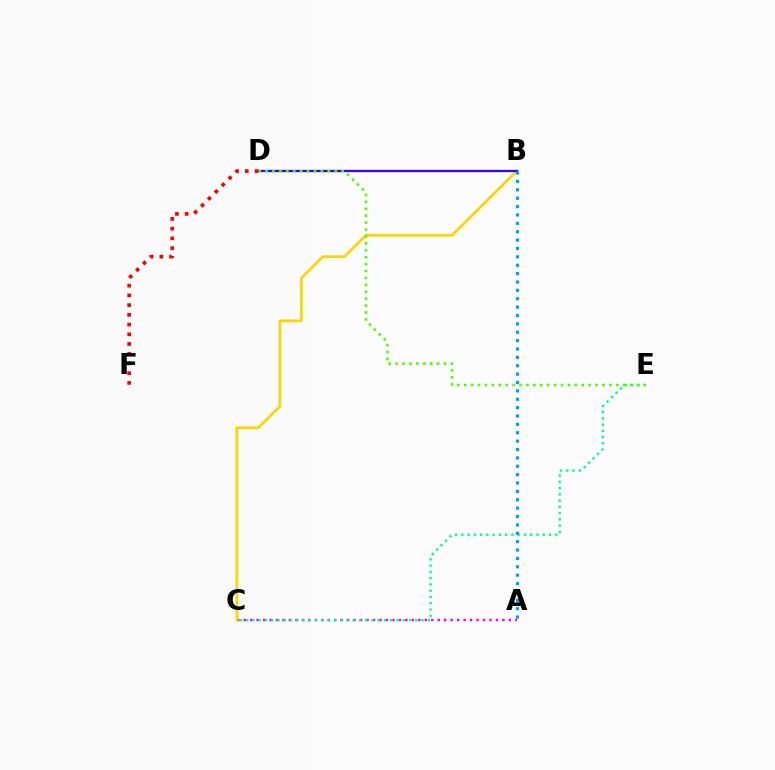{('A', 'C'): [{'color': '#ff00ed', 'line_style': 'dotted', 'thickness': 1.76}], ('B', 'C'): [{'color': '#ffd500', 'line_style': 'solid', 'thickness': 1.95}], ('C', 'E'): [{'color': '#00ff86', 'line_style': 'dotted', 'thickness': 1.7}], ('B', 'D'): [{'color': '#3700ff', 'line_style': 'solid', 'thickness': 1.64}], ('D', 'E'): [{'color': '#4fff00', 'line_style': 'dotted', 'thickness': 1.88}], ('D', 'F'): [{'color': '#ff0000', 'line_style': 'dotted', 'thickness': 2.64}], ('A', 'B'): [{'color': '#009eff', 'line_style': 'dotted', 'thickness': 2.28}]}